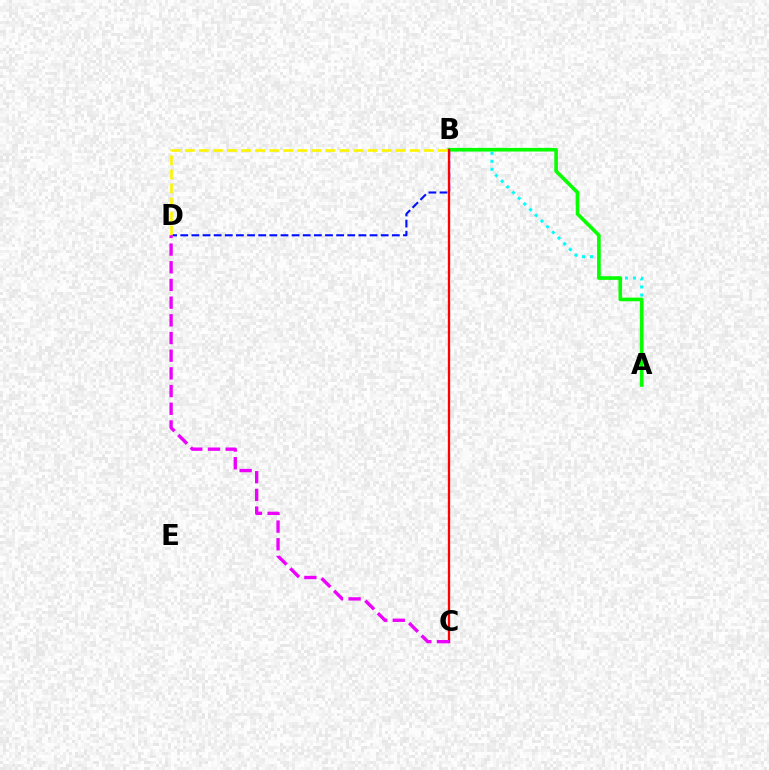{('A', 'B'): [{'color': '#00fff6', 'line_style': 'dotted', 'thickness': 2.19}, {'color': '#08ff00', 'line_style': 'solid', 'thickness': 2.62}], ('B', 'D'): [{'color': '#0010ff', 'line_style': 'dashed', 'thickness': 1.51}, {'color': '#fcf500', 'line_style': 'dashed', 'thickness': 1.91}], ('B', 'C'): [{'color': '#ff0000', 'line_style': 'solid', 'thickness': 1.67}], ('C', 'D'): [{'color': '#ee00ff', 'line_style': 'dashed', 'thickness': 2.4}]}